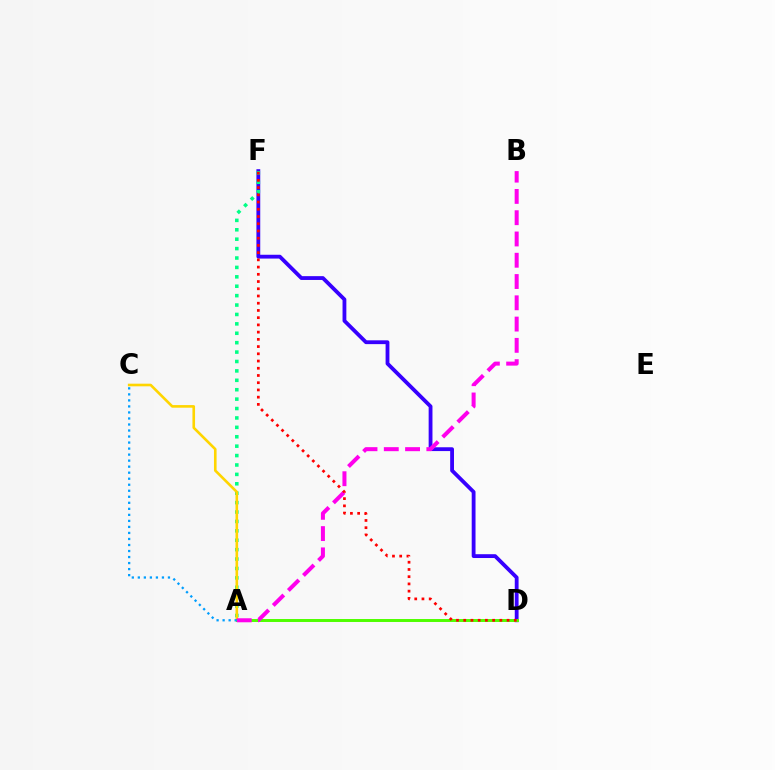{('D', 'F'): [{'color': '#3700ff', 'line_style': 'solid', 'thickness': 2.75}, {'color': '#ff0000', 'line_style': 'dotted', 'thickness': 1.96}], ('A', 'F'): [{'color': '#00ff86', 'line_style': 'dotted', 'thickness': 2.56}], ('A', 'C'): [{'color': '#ffd500', 'line_style': 'solid', 'thickness': 1.88}, {'color': '#009eff', 'line_style': 'dotted', 'thickness': 1.64}], ('A', 'D'): [{'color': '#4fff00', 'line_style': 'solid', 'thickness': 2.13}], ('A', 'B'): [{'color': '#ff00ed', 'line_style': 'dashed', 'thickness': 2.89}]}